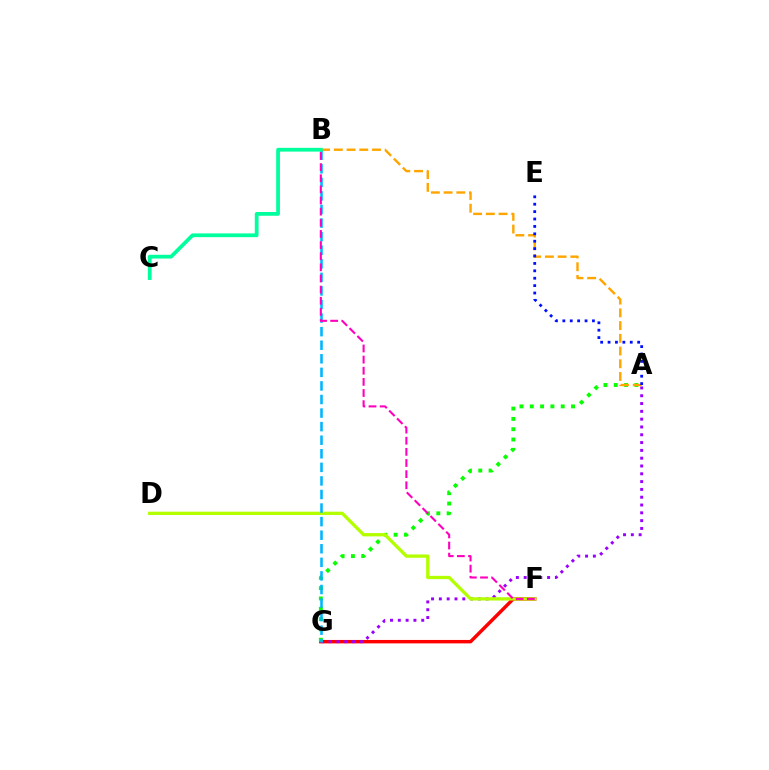{('F', 'G'): [{'color': '#ff0000', 'line_style': 'solid', 'thickness': 2.47}], ('A', 'G'): [{'color': '#9b00ff', 'line_style': 'dotted', 'thickness': 2.12}, {'color': '#08ff00', 'line_style': 'dotted', 'thickness': 2.8}], ('A', 'B'): [{'color': '#ffa500', 'line_style': 'dashed', 'thickness': 1.73}], ('D', 'F'): [{'color': '#b3ff00', 'line_style': 'solid', 'thickness': 2.38}], ('A', 'E'): [{'color': '#0010ff', 'line_style': 'dotted', 'thickness': 2.01}], ('B', 'G'): [{'color': '#00b5ff', 'line_style': 'dashed', 'thickness': 1.84}], ('B', 'C'): [{'color': '#00ff9d', 'line_style': 'solid', 'thickness': 2.7}], ('B', 'F'): [{'color': '#ff00bd', 'line_style': 'dashed', 'thickness': 1.51}]}